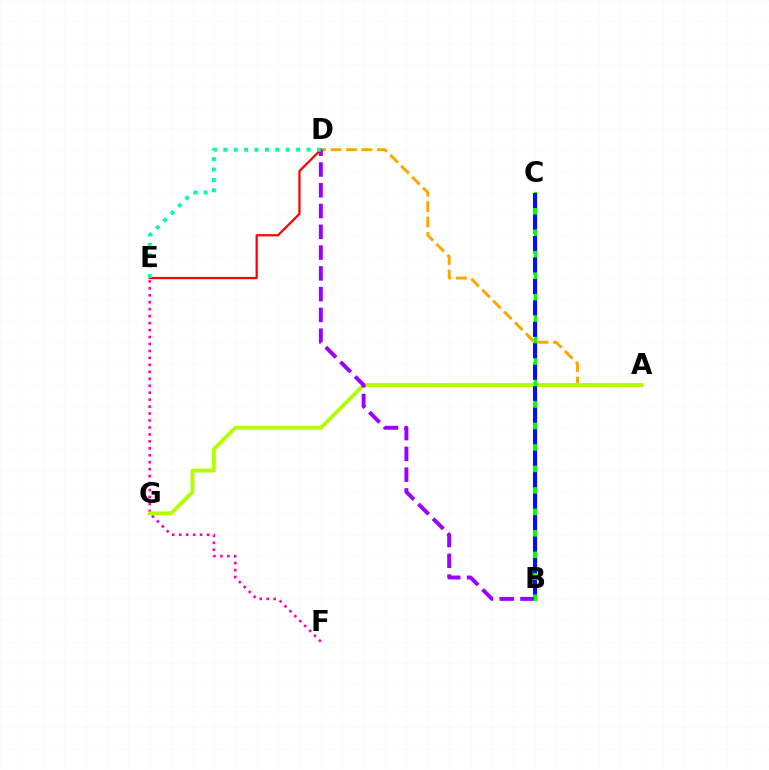{('B', 'C'): [{'color': '#00b5ff', 'line_style': 'dashed', 'thickness': 2.75}, {'color': '#08ff00', 'line_style': 'solid', 'thickness': 2.34}, {'color': '#0010ff', 'line_style': 'dashed', 'thickness': 2.92}], ('E', 'F'): [{'color': '#ff00bd', 'line_style': 'dotted', 'thickness': 1.89}], ('A', 'D'): [{'color': '#ffa500', 'line_style': 'dashed', 'thickness': 2.1}], ('A', 'G'): [{'color': '#b3ff00', 'line_style': 'solid', 'thickness': 2.79}], ('B', 'D'): [{'color': '#9b00ff', 'line_style': 'dashed', 'thickness': 2.82}], ('D', 'E'): [{'color': '#ff0000', 'line_style': 'solid', 'thickness': 1.61}, {'color': '#00ff9d', 'line_style': 'dotted', 'thickness': 2.83}]}